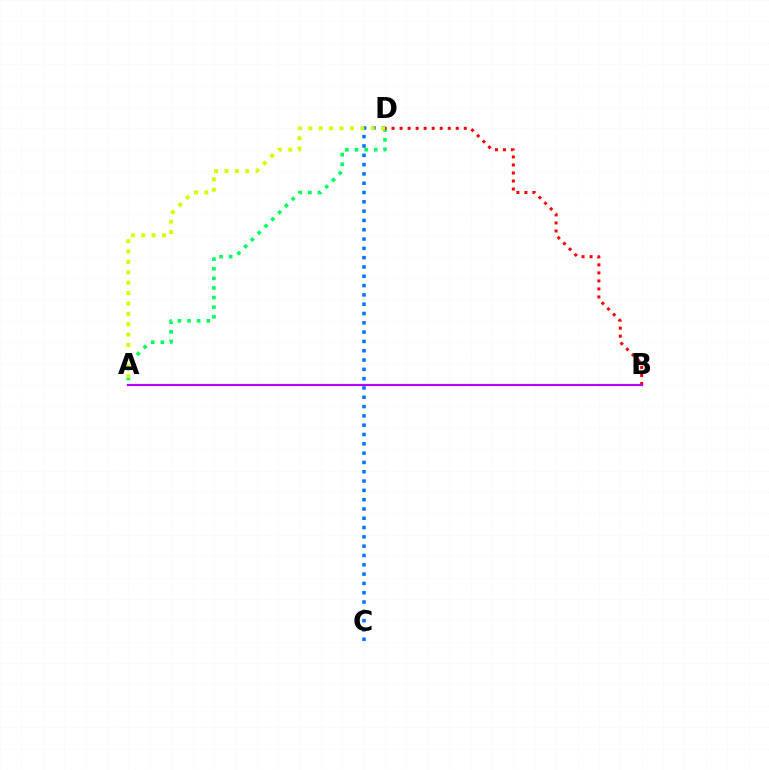{('C', 'D'): [{'color': '#0074ff', 'line_style': 'dotted', 'thickness': 2.53}], ('A', 'D'): [{'color': '#00ff5c', 'line_style': 'dotted', 'thickness': 2.61}, {'color': '#d1ff00', 'line_style': 'dotted', 'thickness': 2.82}], ('B', 'D'): [{'color': '#ff0000', 'line_style': 'dotted', 'thickness': 2.18}], ('A', 'B'): [{'color': '#b900ff', 'line_style': 'solid', 'thickness': 1.58}]}